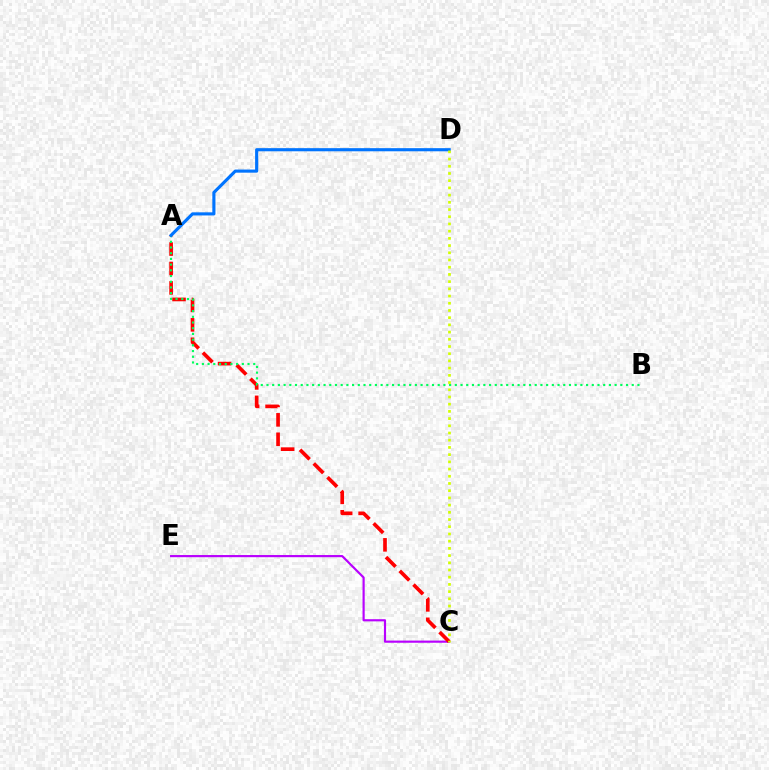{('C', 'E'): [{'color': '#b900ff', 'line_style': 'solid', 'thickness': 1.56}], ('A', 'C'): [{'color': '#ff0000', 'line_style': 'dashed', 'thickness': 2.64}], ('A', 'B'): [{'color': '#00ff5c', 'line_style': 'dotted', 'thickness': 1.55}], ('A', 'D'): [{'color': '#0074ff', 'line_style': 'solid', 'thickness': 2.25}], ('C', 'D'): [{'color': '#d1ff00', 'line_style': 'dotted', 'thickness': 1.96}]}